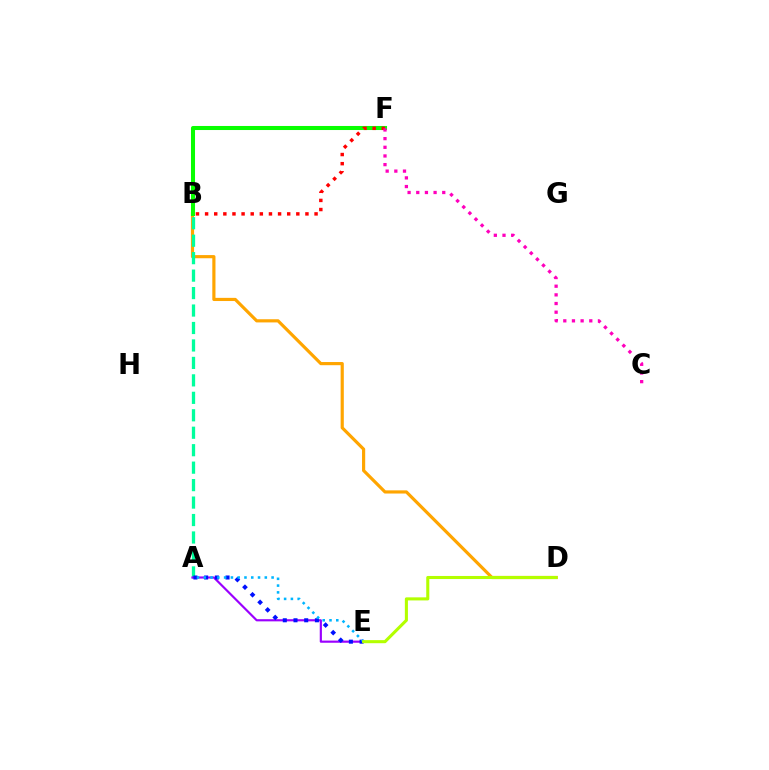{('B', 'D'): [{'color': '#ffa500', 'line_style': 'solid', 'thickness': 2.28}], ('A', 'B'): [{'color': '#00ff9d', 'line_style': 'dashed', 'thickness': 2.37}], ('A', 'E'): [{'color': '#9b00ff', 'line_style': 'solid', 'thickness': 1.56}, {'color': '#0010ff', 'line_style': 'dotted', 'thickness': 2.91}, {'color': '#00b5ff', 'line_style': 'dotted', 'thickness': 1.84}], ('B', 'F'): [{'color': '#08ff00', 'line_style': 'solid', 'thickness': 2.92}, {'color': '#ff0000', 'line_style': 'dotted', 'thickness': 2.48}], ('C', 'F'): [{'color': '#ff00bd', 'line_style': 'dotted', 'thickness': 2.35}], ('D', 'E'): [{'color': '#b3ff00', 'line_style': 'solid', 'thickness': 2.21}]}